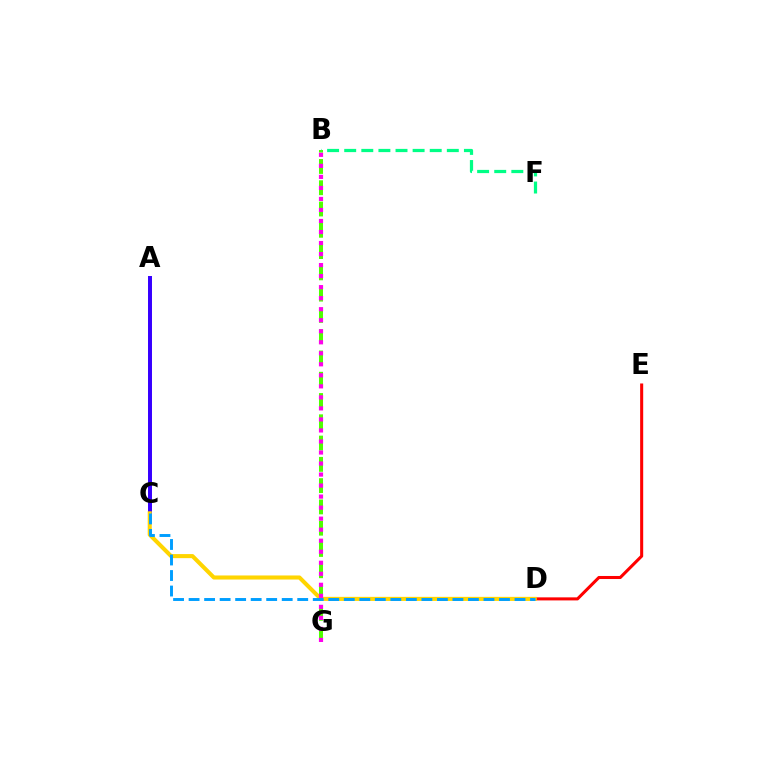{('A', 'C'): [{'color': '#3700ff', 'line_style': 'solid', 'thickness': 2.86}], ('B', 'G'): [{'color': '#4fff00', 'line_style': 'dashed', 'thickness': 2.89}, {'color': '#ff00ed', 'line_style': 'dotted', 'thickness': 3.0}], ('D', 'E'): [{'color': '#ff0000', 'line_style': 'solid', 'thickness': 2.2}], ('C', 'D'): [{'color': '#ffd500', 'line_style': 'solid', 'thickness': 2.93}, {'color': '#009eff', 'line_style': 'dashed', 'thickness': 2.11}], ('B', 'F'): [{'color': '#00ff86', 'line_style': 'dashed', 'thickness': 2.32}]}